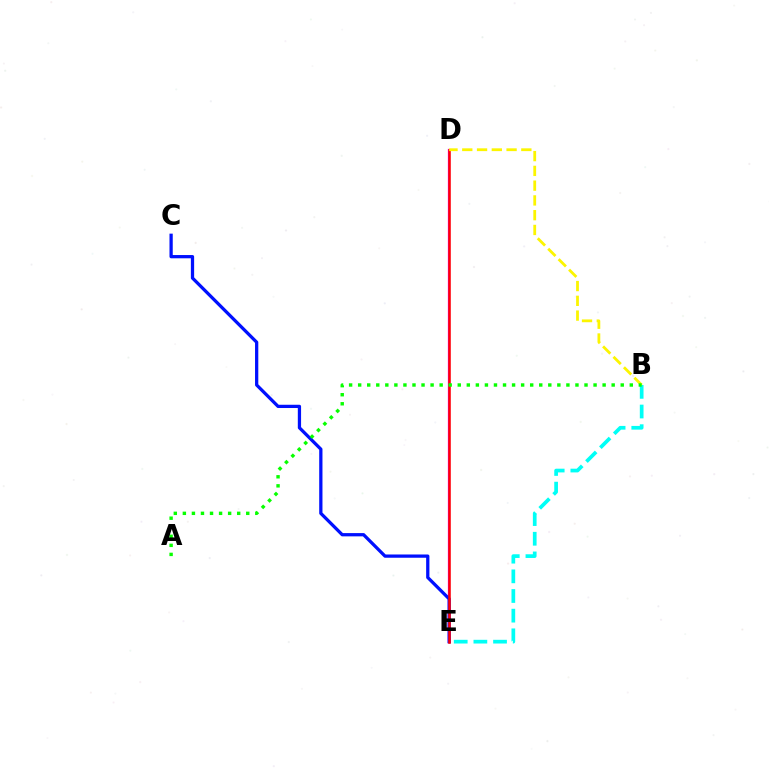{('B', 'E'): [{'color': '#00fff6', 'line_style': 'dashed', 'thickness': 2.67}], ('D', 'E'): [{'color': '#ee00ff', 'line_style': 'solid', 'thickness': 1.63}, {'color': '#ff0000', 'line_style': 'solid', 'thickness': 1.81}], ('C', 'E'): [{'color': '#0010ff', 'line_style': 'solid', 'thickness': 2.35}], ('B', 'D'): [{'color': '#fcf500', 'line_style': 'dashed', 'thickness': 2.01}], ('A', 'B'): [{'color': '#08ff00', 'line_style': 'dotted', 'thickness': 2.46}]}